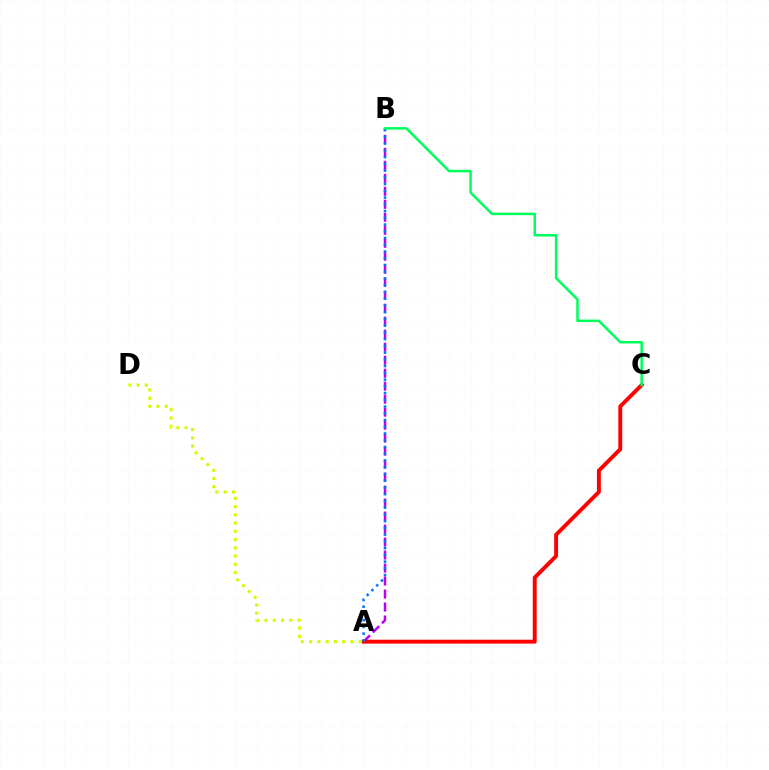{('A', 'B'): [{'color': '#b900ff', 'line_style': 'dashed', 'thickness': 1.76}, {'color': '#0074ff', 'line_style': 'dotted', 'thickness': 1.83}], ('A', 'C'): [{'color': '#ff0000', 'line_style': 'solid', 'thickness': 2.81}], ('A', 'D'): [{'color': '#d1ff00', 'line_style': 'dotted', 'thickness': 2.24}], ('B', 'C'): [{'color': '#00ff5c', 'line_style': 'solid', 'thickness': 1.81}]}